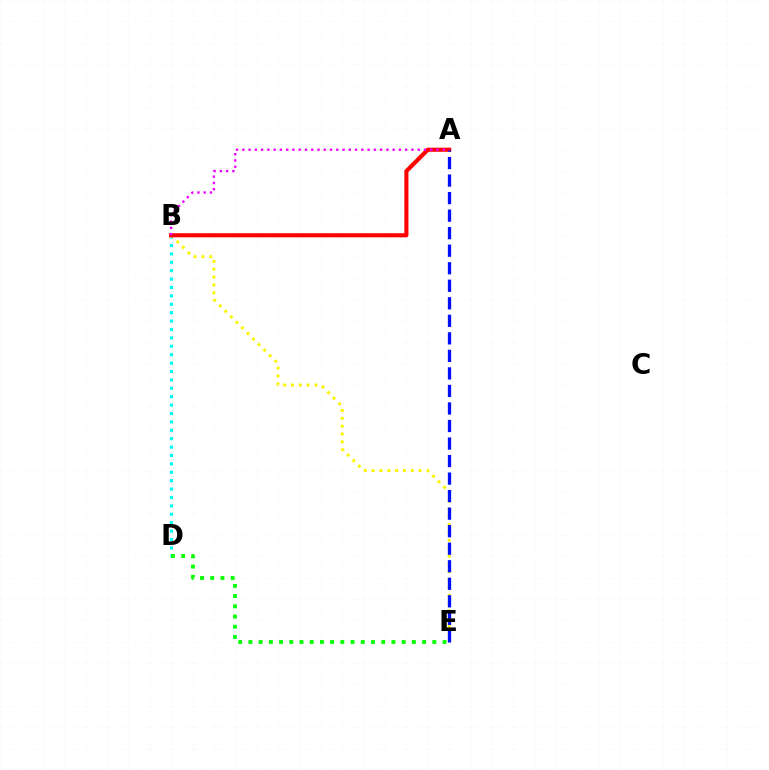{('B', 'D'): [{'color': '#00fff6', 'line_style': 'dotted', 'thickness': 2.28}], ('B', 'E'): [{'color': '#fcf500', 'line_style': 'dotted', 'thickness': 2.13}], ('A', 'B'): [{'color': '#ff0000', 'line_style': 'solid', 'thickness': 2.96}, {'color': '#ee00ff', 'line_style': 'dotted', 'thickness': 1.7}], ('A', 'E'): [{'color': '#0010ff', 'line_style': 'dashed', 'thickness': 2.38}], ('D', 'E'): [{'color': '#08ff00', 'line_style': 'dotted', 'thickness': 2.78}]}